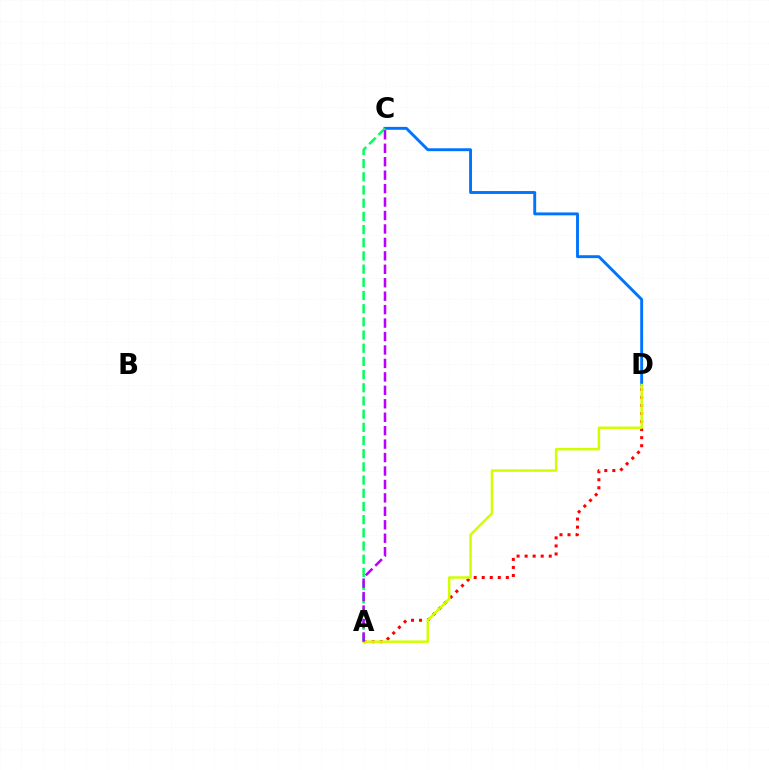{('A', 'D'): [{'color': '#ff0000', 'line_style': 'dotted', 'thickness': 2.18}, {'color': '#d1ff00', 'line_style': 'solid', 'thickness': 1.79}], ('C', 'D'): [{'color': '#0074ff', 'line_style': 'solid', 'thickness': 2.09}], ('A', 'C'): [{'color': '#00ff5c', 'line_style': 'dashed', 'thickness': 1.79}, {'color': '#b900ff', 'line_style': 'dashed', 'thickness': 1.83}]}